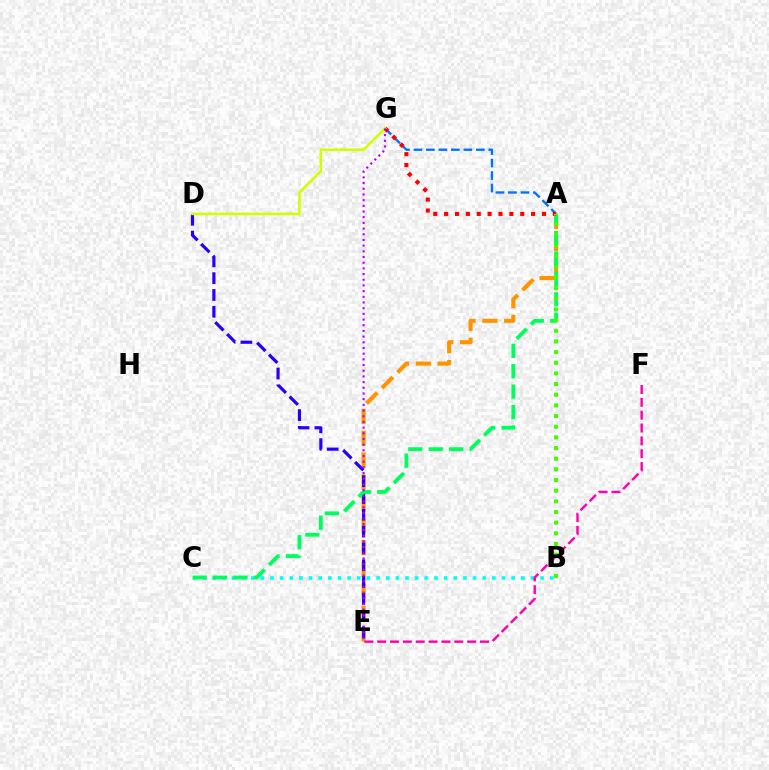{('A', 'E'): [{'color': '#ff9400', 'line_style': 'dashed', 'thickness': 2.97}], ('D', 'E'): [{'color': '#2500ff', 'line_style': 'dashed', 'thickness': 2.28}], ('B', 'C'): [{'color': '#00fff6', 'line_style': 'dotted', 'thickness': 2.62}], ('A', 'G'): [{'color': '#0074ff', 'line_style': 'dashed', 'thickness': 1.7}, {'color': '#ff0000', 'line_style': 'dotted', 'thickness': 2.95}], ('A', 'C'): [{'color': '#00ff5c', 'line_style': 'dashed', 'thickness': 2.78}], ('E', 'F'): [{'color': '#ff00ac', 'line_style': 'dashed', 'thickness': 1.75}], ('D', 'G'): [{'color': '#d1ff00', 'line_style': 'solid', 'thickness': 1.87}], ('E', 'G'): [{'color': '#b900ff', 'line_style': 'dotted', 'thickness': 1.54}], ('A', 'B'): [{'color': '#3dff00', 'line_style': 'dotted', 'thickness': 2.9}]}